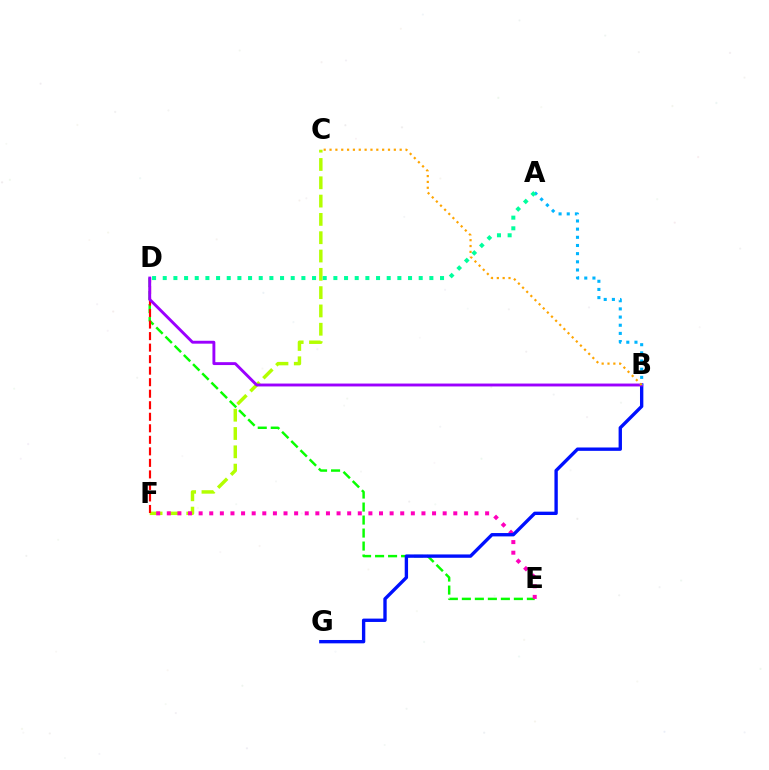{('D', 'E'): [{'color': '#08ff00', 'line_style': 'dashed', 'thickness': 1.77}], ('C', 'F'): [{'color': '#b3ff00', 'line_style': 'dashed', 'thickness': 2.49}], ('E', 'F'): [{'color': '#ff00bd', 'line_style': 'dotted', 'thickness': 2.88}], ('D', 'F'): [{'color': '#ff0000', 'line_style': 'dashed', 'thickness': 1.57}], ('B', 'G'): [{'color': '#0010ff', 'line_style': 'solid', 'thickness': 2.42}], ('B', 'D'): [{'color': '#9b00ff', 'line_style': 'solid', 'thickness': 2.08}], ('A', 'B'): [{'color': '#00b5ff', 'line_style': 'dotted', 'thickness': 2.22}], ('B', 'C'): [{'color': '#ffa500', 'line_style': 'dotted', 'thickness': 1.59}], ('A', 'D'): [{'color': '#00ff9d', 'line_style': 'dotted', 'thickness': 2.9}]}